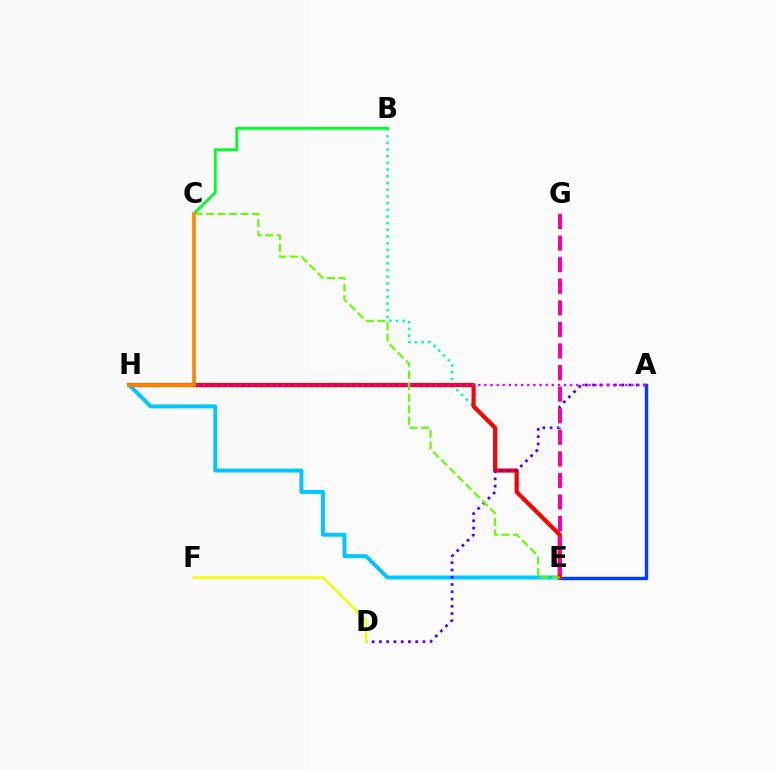{('B', 'E'): [{'color': '#00ffaf', 'line_style': 'dotted', 'thickness': 1.82}], ('A', 'E'): [{'color': '#003fff', 'line_style': 'solid', 'thickness': 2.45}], ('E', 'H'): [{'color': '#00c7ff', 'line_style': 'solid', 'thickness': 2.85}, {'color': '#ff0000', 'line_style': 'solid', 'thickness': 2.99}], ('A', 'D'): [{'color': '#4f00ff', 'line_style': 'dotted', 'thickness': 1.97}], ('A', 'H'): [{'color': '#d600ff', 'line_style': 'dotted', 'thickness': 1.66}], ('B', 'C'): [{'color': '#00ff27', 'line_style': 'solid', 'thickness': 2.04}], ('E', 'G'): [{'color': '#ff00a0', 'line_style': 'dashed', 'thickness': 2.93}], ('C', 'E'): [{'color': '#66ff00', 'line_style': 'dashed', 'thickness': 1.56}], ('C', 'H'): [{'color': '#ff8800', 'line_style': 'solid', 'thickness': 2.67}], ('D', 'F'): [{'color': '#eeff00', 'line_style': 'solid', 'thickness': 1.78}]}